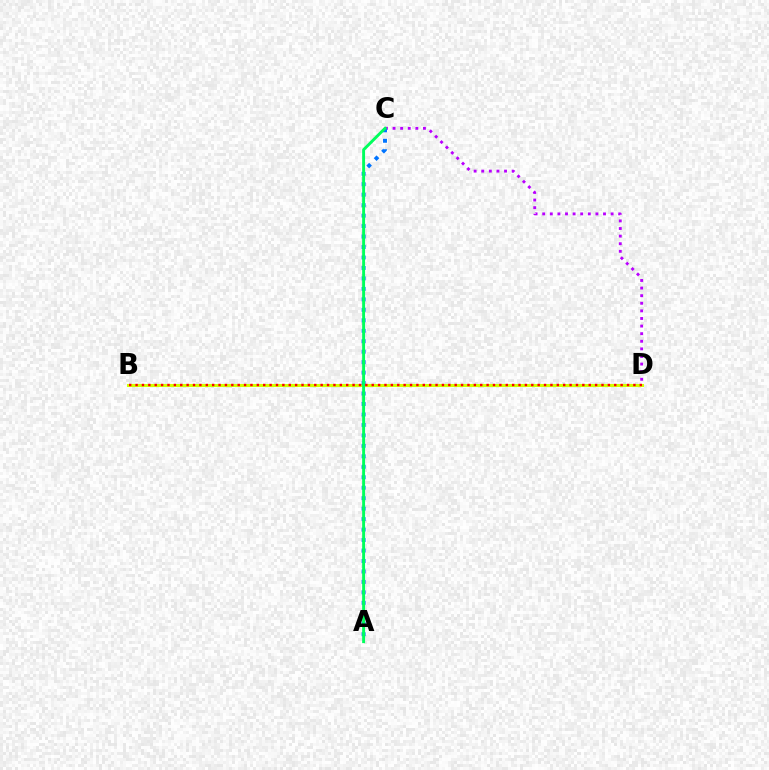{('C', 'D'): [{'color': '#b900ff', 'line_style': 'dotted', 'thickness': 2.07}], ('B', 'D'): [{'color': '#d1ff00', 'line_style': 'solid', 'thickness': 2.21}, {'color': '#ff0000', 'line_style': 'dotted', 'thickness': 1.73}], ('A', 'C'): [{'color': '#0074ff', 'line_style': 'dotted', 'thickness': 2.84}, {'color': '#00ff5c', 'line_style': 'solid', 'thickness': 2.09}]}